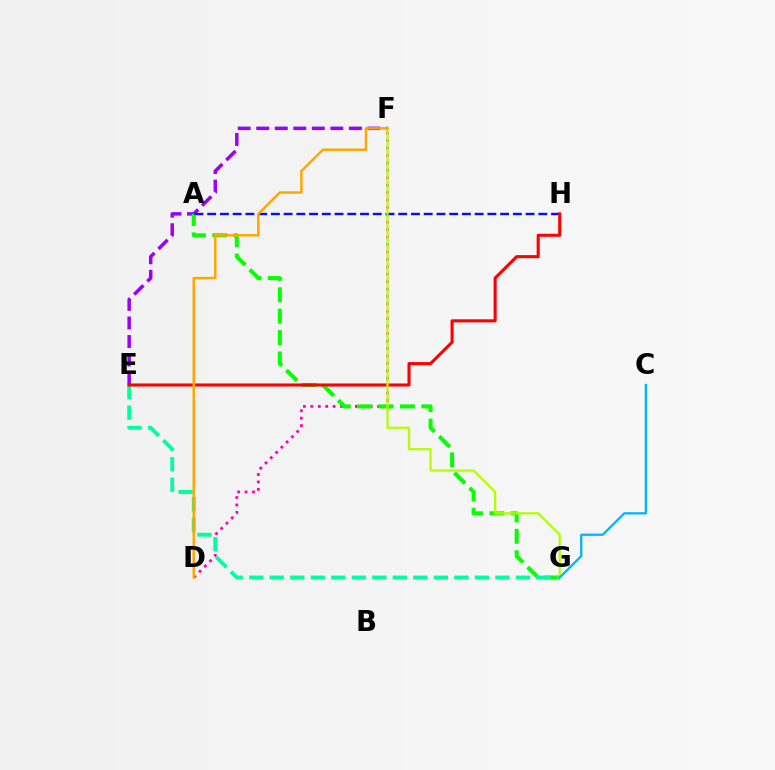{('D', 'F'): [{'color': '#ff00bd', 'line_style': 'dotted', 'thickness': 2.02}, {'color': '#ffa500', 'line_style': 'solid', 'thickness': 1.76}], ('E', 'F'): [{'color': '#9b00ff', 'line_style': 'dashed', 'thickness': 2.52}], ('A', 'G'): [{'color': '#08ff00', 'line_style': 'dashed', 'thickness': 2.91}], ('A', 'H'): [{'color': '#0010ff', 'line_style': 'dashed', 'thickness': 1.73}], ('E', 'G'): [{'color': '#00ff9d', 'line_style': 'dashed', 'thickness': 2.79}], ('E', 'H'): [{'color': '#ff0000', 'line_style': 'solid', 'thickness': 2.22}], ('F', 'G'): [{'color': '#b3ff00', 'line_style': 'solid', 'thickness': 1.63}], ('C', 'G'): [{'color': '#00b5ff', 'line_style': 'solid', 'thickness': 1.65}]}